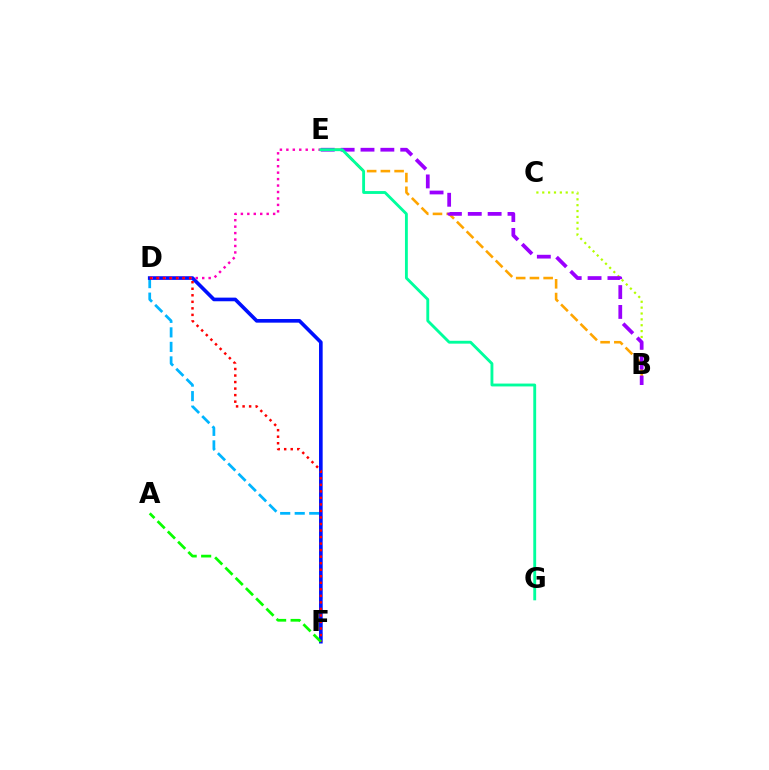{('D', 'F'): [{'color': '#00b5ff', 'line_style': 'dashed', 'thickness': 1.97}, {'color': '#0010ff', 'line_style': 'solid', 'thickness': 2.62}, {'color': '#ff0000', 'line_style': 'dotted', 'thickness': 1.77}], ('B', 'C'): [{'color': '#b3ff00', 'line_style': 'dotted', 'thickness': 1.59}], ('D', 'E'): [{'color': '#ff00bd', 'line_style': 'dotted', 'thickness': 1.75}], ('B', 'E'): [{'color': '#ffa500', 'line_style': 'dashed', 'thickness': 1.86}, {'color': '#9b00ff', 'line_style': 'dashed', 'thickness': 2.7}], ('A', 'F'): [{'color': '#08ff00', 'line_style': 'dashed', 'thickness': 1.97}], ('E', 'G'): [{'color': '#00ff9d', 'line_style': 'solid', 'thickness': 2.06}]}